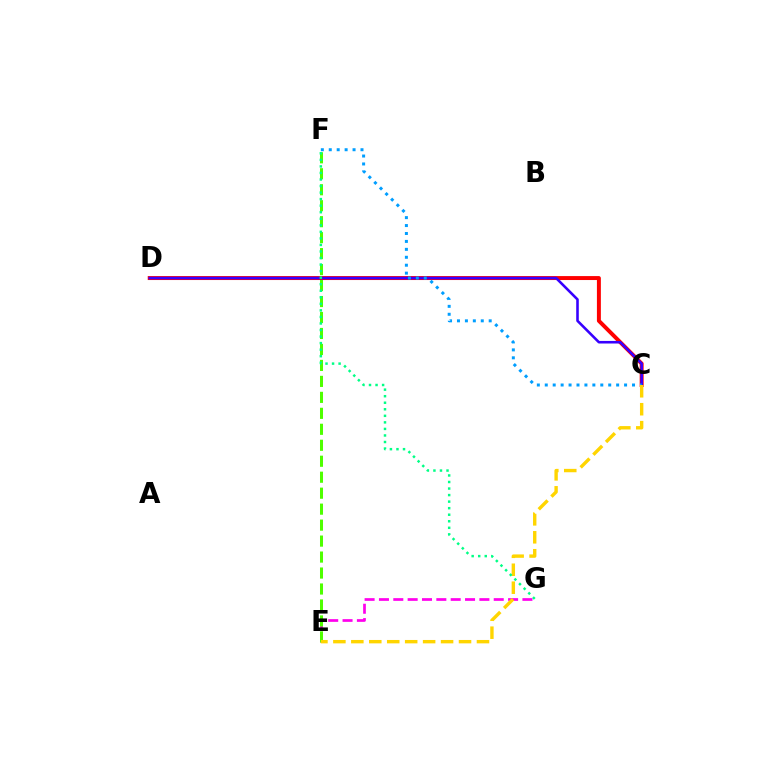{('C', 'D'): [{'color': '#ff0000', 'line_style': 'solid', 'thickness': 2.85}, {'color': '#3700ff', 'line_style': 'solid', 'thickness': 1.86}], ('E', 'G'): [{'color': '#ff00ed', 'line_style': 'dashed', 'thickness': 1.95}], ('E', 'F'): [{'color': '#4fff00', 'line_style': 'dashed', 'thickness': 2.17}], ('C', 'F'): [{'color': '#009eff', 'line_style': 'dotted', 'thickness': 2.15}], ('C', 'E'): [{'color': '#ffd500', 'line_style': 'dashed', 'thickness': 2.44}], ('F', 'G'): [{'color': '#00ff86', 'line_style': 'dotted', 'thickness': 1.78}]}